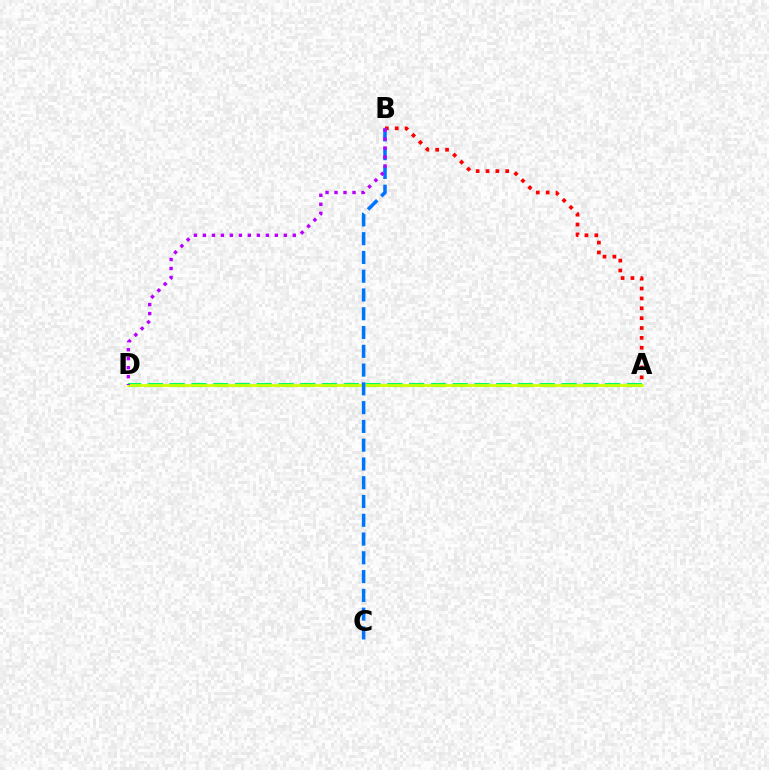{('A', 'D'): [{'color': '#00ff5c', 'line_style': 'dashed', 'thickness': 2.96}, {'color': '#d1ff00', 'line_style': 'solid', 'thickness': 1.96}], ('A', 'B'): [{'color': '#ff0000', 'line_style': 'dotted', 'thickness': 2.68}], ('B', 'C'): [{'color': '#0074ff', 'line_style': 'dashed', 'thickness': 2.55}], ('B', 'D'): [{'color': '#b900ff', 'line_style': 'dotted', 'thickness': 2.44}]}